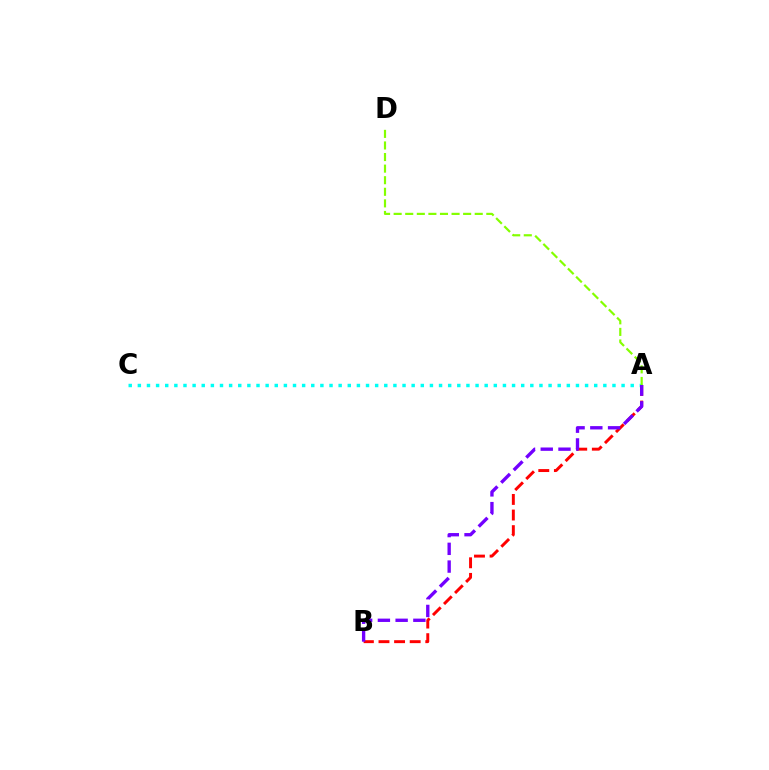{('A', 'C'): [{'color': '#00fff6', 'line_style': 'dotted', 'thickness': 2.48}], ('A', 'B'): [{'color': '#ff0000', 'line_style': 'dashed', 'thickness': 2.12}, {'color': '#7200ff', 'line_style': 'dashed', 'thickness': 2.41}], ('A', 'D'): [{'color': '#84ff00', 'line_style': 'dashed', 'thickness': 1.57}]}